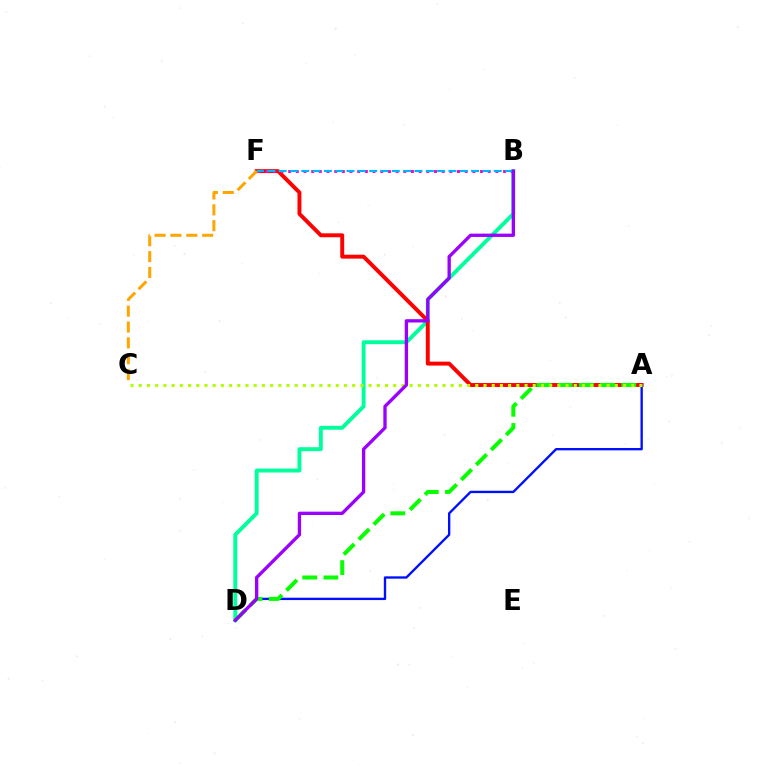{('B', 'D'): [{'color': '#00ff9d', 'line_style': 'solid', 'thickness': 2.82}, {'color': '#9b00ff', 'line_style': 'solid', 'thickness': 2.39}], ('A', 'F'): [{'color': '#ff0000', 'line_style': 'solid', 'thickness': 2.83}], ('A', 'D'): [{'color': '#0010ff', 'line_style': 'solid', 'thickness': 1.69}, {'color': '#08ff00', 'line_style': 'dashed', 'thickness': 2.88}], ('B', 'F'): [{'color': '#ff00bd', 'line_style': 'dotted', 'thickness': 2.09}, {'color': '#00b5ff', 'line_style': 'dashed', 'thickness': 1.54}], ('A', 'C'): [{'color': '#b3ff00', 'line_style': 'dotted', 'thickness': 2.23}], ('C', 'F'): [{'color': '#ffa500', 'line_style': 'dashed', 'thickness': 2.15}]}